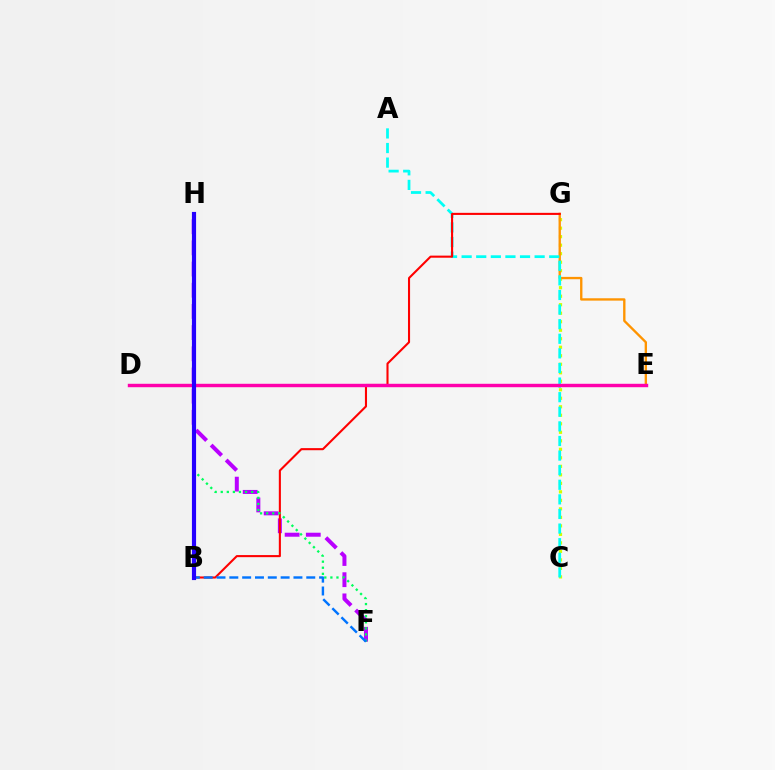{('C', 'G'): [{'color': '#d1ff00', 'line_style': 'dotted', 'thickness': 2.31}], ('E', 'G'): [{'color': '#ff9400', 'line_style': 'solid', 'thickness': 1.69}], ('F', 'H'): [{'color': '#b900ff', 'line_style': 'dashed', 'thickness': 2.88}, {'color': '#00ff5c', 'line_style': 'dotted', 'thickness': 1.65}], ('B', 'H'): [{'color': '#3dff00', 'line_style': 'solid', 'thickness': 2.02}, {'color': '#2500ff', 'line_style': 'solid', 'thickness': 2.99}], ('A', 'C'): [{'color': '#00fff6', 'line_style': 'dashed', 'thickness': 1.98}], ('B', 'G'): [{'color': '#ff0000', 'line_style': 'solid', 'thickness': 1.51}], ('B', 'F'): [{'color': '#0074ff', 'line_style': 'dashed', 'thickness': 1.74}], ('D', 'E'): [{'color': '#ff00ac', 'line_style': 'solid', 'thickness': 2.47}]}